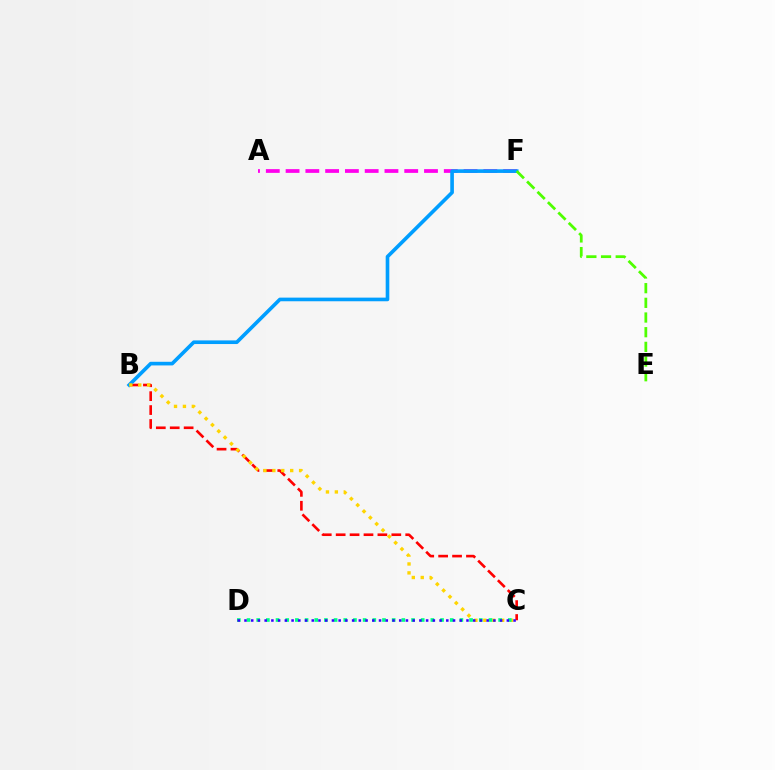{('B', 'C'): [{'color': '#ff0000', 'line_style': 'dashed', 'thickness': 1.89}, {'color': '#ffd500', 'line_style': 'dotted', 'thickness': 2.42}], ('A', 'F'): [{'color': '#ff00ed', 'line_style': 'dashed', 'thickness': 2.69}], ('B', 'F'): [{'color': '#009eff', 'line_style': 'solid', 'thickness': 2.62}], ('E', 'F'): [{'color': '#4fff00', 'line_style': 'dashed', 'thickness': 1.99}], ('C', 'D'): [{'color': '#00ff86', 'line_style': 'dotted', 'thickness': 2.63}, {'color': '#3700ff', 'line_style': 'dotted', 'thickness': 1.83}]}